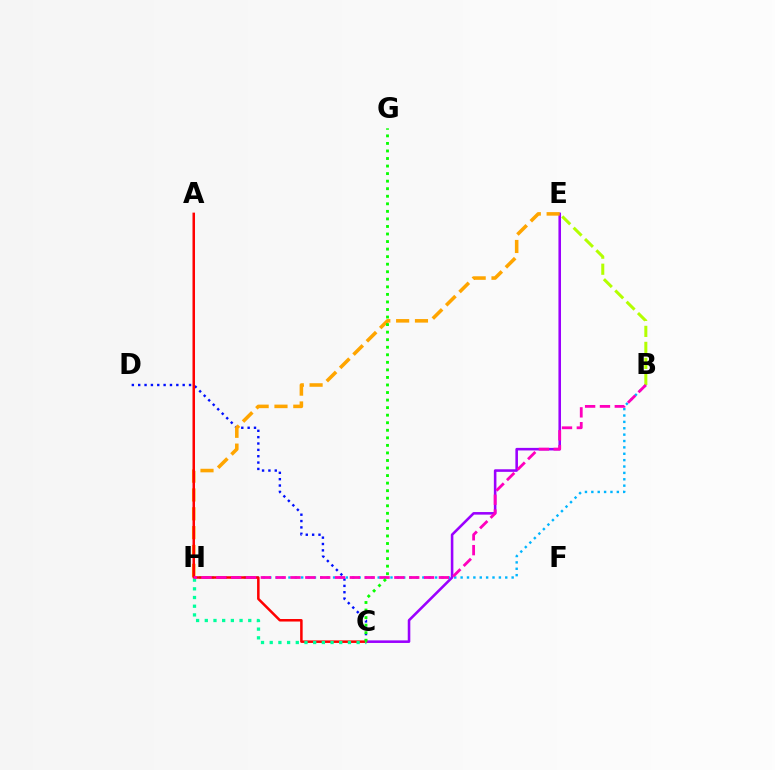{('C', 'D'): [{'color': '#0010ff', 'line_style': 'dotted', 'thickness': 1.73}], ('C', 'E'): [{'color': '#9b00ff', 'line_style': 'solid', 'thickness': 1.85}], ('B', 'H'): [{'color': '#00b5ff', 'line_style': 'dotted', 'thickness': 1.73}, {'color': '#ff00bd', 'line_style': 'dashed', 'thickness': 2.02}], ('E', 'H'): [{'color': '#ffa500', 'line_style': 'dashed', 'thickness': 2.56}], ('B', 'E'): [{'color': '#b3ff00', 'line_style': 'dashed', 'thickness': 2.18}], ('A', 'C'): [{'color': '#ff0000', 'line_style': 'solid', 'thickness': 1.81}], ('C', 'H'): [{'color': '#00ff9d', 'line_style': 'dotted', 'thickness': 2.36}], ('C', 'G'): [{'color': '#08ff00', 'line_style': 'dotted', 'thickness': 2.05}]}